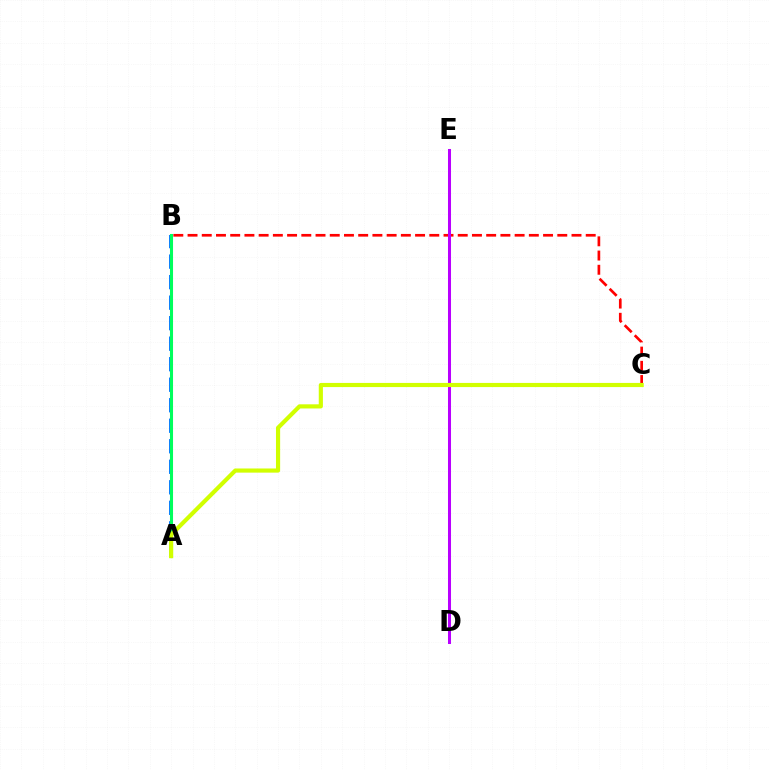{('A', 'B'): [{'color': '#0074ff', 'line_style': 'dashed', 'thickness': 2.79}, {'color': '#00ff5c', 'line_style': 'solid', 'thickness': 2.21}], ('B', 'C'): [{'color': '#ff0000', 'line_style': 'dashed', 'thickness': 1.93}], ('D', 'E'): [{'color': '#b900ff', 'line_style': 'solid', 'thickness': 2.18}], ('A', 'C'): [{'color': '#d1ff00', 'line_style': 'solid', 'thickness': 2.99}]}